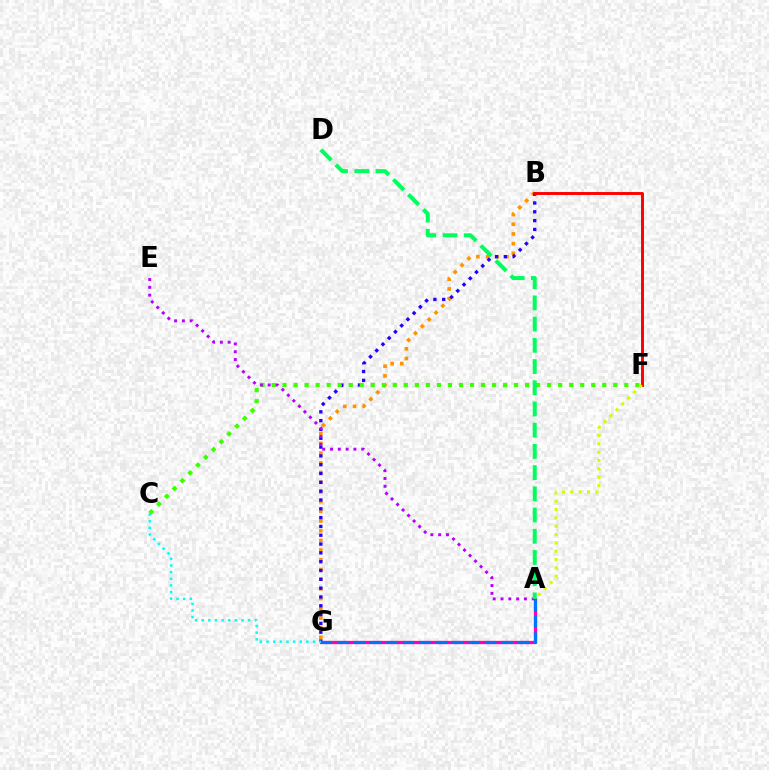{('B', 'G'): [{'color': '#ff9400', 'line_style': 'dotted', 'thickness': 2.63}, {'color': '#2500ff', 'line_style': 'dotted', 'thickness': 2.4}], ('A', 'G'): [{'color': '#ff00ac', 'line_style': 'solid', 'thickness': 2.35}, {'color': '#0074ff', 'line_style': 'dashed', 'thickness': 2.23}], ('C', 'G'): [{'color': '#00fff6', 'line_style': 'dotted', 'thickness': 1.8}], ('B', 'F'): [{'color': '#ff0000', 'line_style': 'solid', 'thickness': 2.1}], ('C', 'F'): [{'color': '#3dff00', 'line_style': 'dotted', 'thickness': 3.0}], ('A', 'F'): [{'color': '#d1ff00', 'line_style': 'dotted', 'thickness': 2.27}], ('A', 'E'): [{'color': '#b900ff', 'line_style': 'dotted', 'thickness': 2.12}], ('A', 'D'): [{'color': '#00ff5c', 'line_style': 'dashed', 'thickness': 2.88}]}